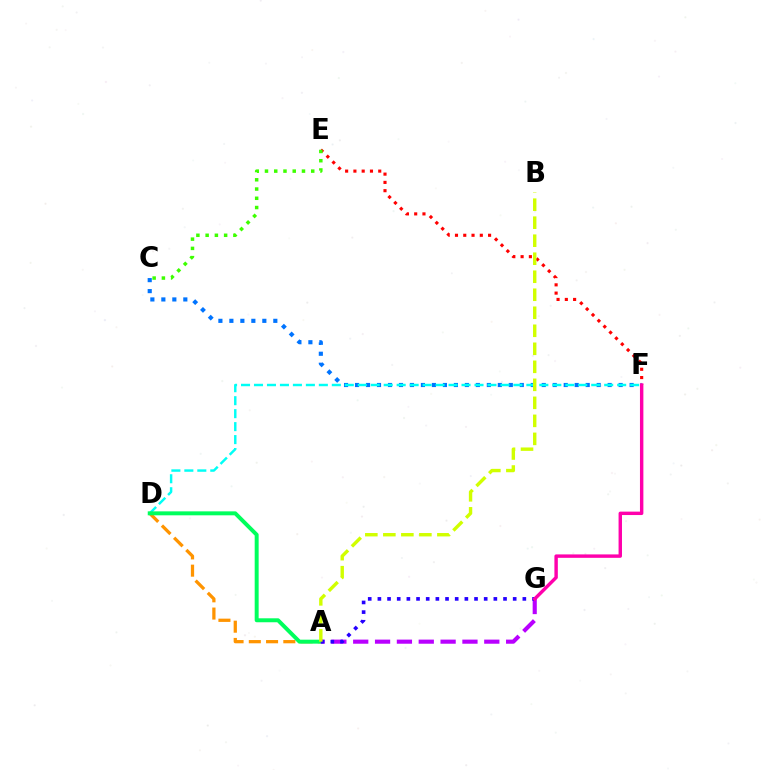{('C', 'F'): [{'color': '#0074ff', 'line_style': 'dotted', 'thickness': 2.98}], ('D', 'F'): [{'color': '#00fff6', 'line_style': 'dashed', 'thickness': 1.76}], ('A', 'D'): [{'color': '#ff9400', 'line_style': 'dashed', 'thickness': 2.34}, {'color': '#00ff5c', 'line_style': 'solid', 'thickness': 2.85}], ('E', 'F'): [{'color': '#ff0000', 'line_style': 'dotted', 'thickness': 2.25}], ('A', 'G'): [{'color': '#b900ff', 'line_style': 'dashed', 'thickness': 2.97}, {'color': '#2500ff', 'line_style': 'dotted', 'thickness': 2.63}], ('F', 'G'): [{'color': '#ff00ac', 'line_style': 'solid', 'thickness': 2.46}], ('A', 'B'): [{'color': '#d1ff00', 'line_style': 'dashed', 'thickness': 2.45}], ('C', 'E'): [{'color': '#3dff00', 'line_style': 'dotted', 'thickness': 2.51}]}